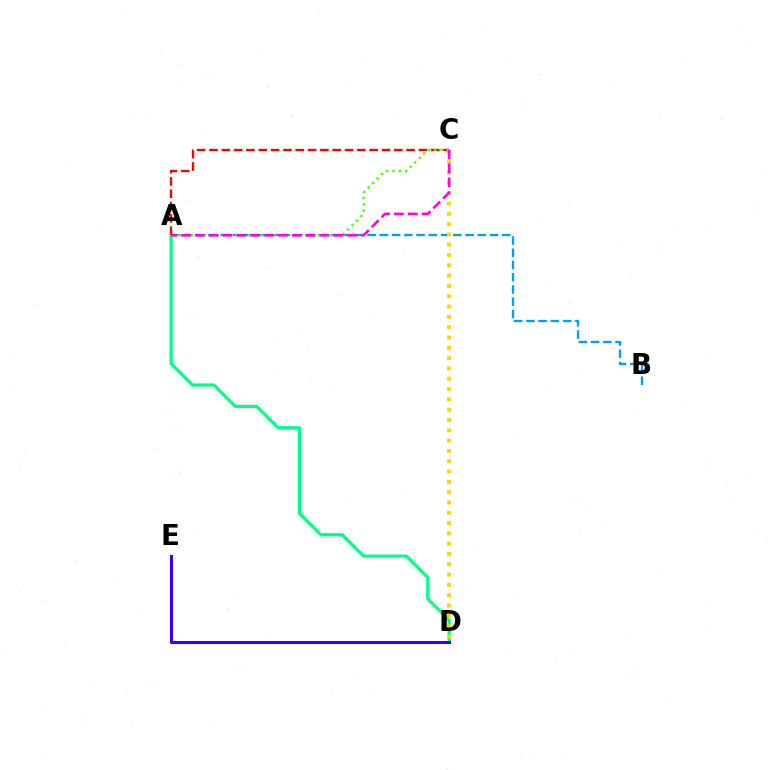{('A', 'D'): [{'color': '#00ff86', 'line_style': 'solid', 'thickness': 2.29}], ('A', 'C'): [{'color': '#ff0000', 'line_style': 'dashed', 'thickness': 1.67}, {'color': '#4fff00', 'line_style': 'dotted', 'thickness': 1.72}, {'color': '#ff00ed', 'line_style': 'dashed', 'thickness': 1.88}], ('A', 'B'): [{'color': '#009eff', 'line_style': 'dashed', 'thickness': 1.66}], ('C', 'D'): [{'color': '#ffd500', 'line_style': 'dotted', 'thickness': 2.8}], ('D', 'E'): [{'color': '#3700ff', 'line_style': 'solid', 'thickness': 2.19}]}